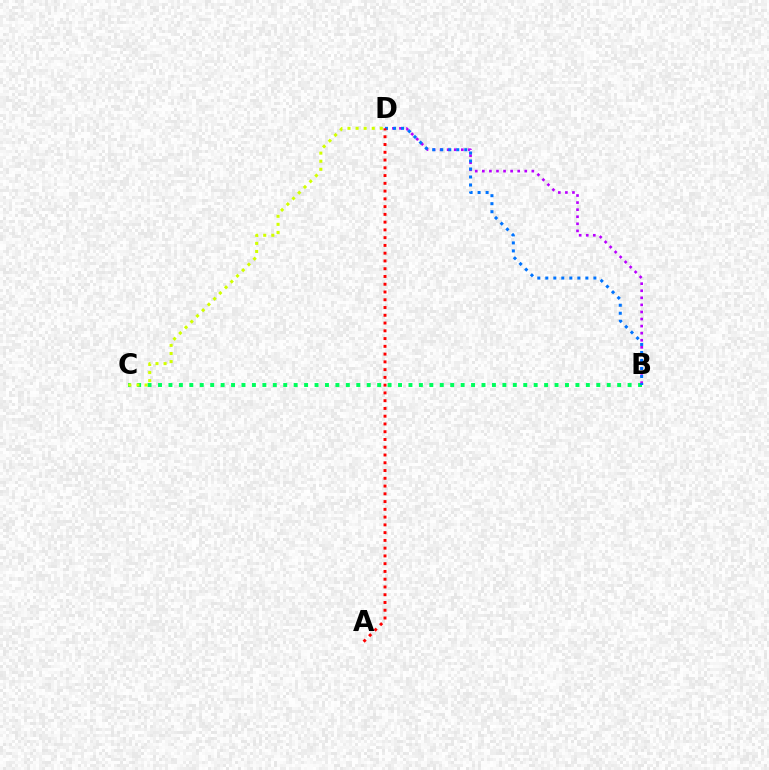{('B', 'C'): [{'color': '#00ff5c', 'line_style': 'dotted', 'thickness': 2.84}], ('B', 'D'): [{'color': '#b900ff', 'line_style': 'dotted', 'thickness': 1.92}, {'color': '#0074ff', 'line_style': 'dotted', 'thickness': 2.18}], ('C', 'D'): [{'color': '#d1ff00', 'line_style': 'dotted', 'thickness': 2.2}], ('A', 'D'): [{'color': '#ff0000', 'line_style': 'dotted', 'thickness': 2.11}]}